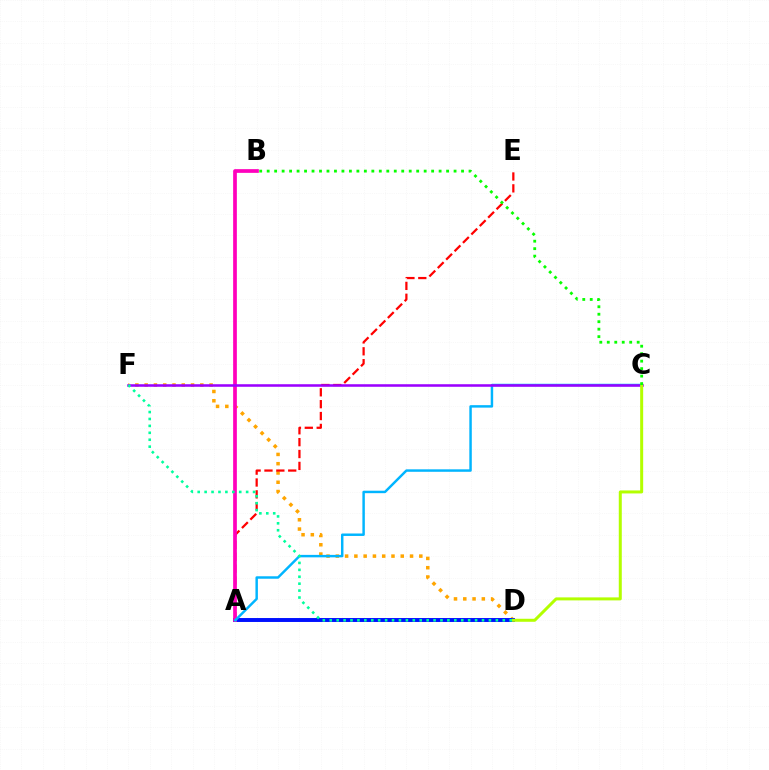{('D', 'F'): [{'color': '#ffa500', 'line_style': 'dotted', 'thickness': 2.52}, {'color': '#00ff9d', 'line_style': 'dotted', 'thickness': 1.88}], ('A', 'D'): [{'color': '#0010ff', 'line_style': 'solid', 'thickness': 2.83}], ('A', 'E'): [{'color': '#ff0000', 'line_style': 'dashed', 'thickness': 1.61}], ('A', 'B'): [{'color': '#ff00bd', 'line_style': 'solid', 'thickness': 2.67}], ('A', 'C'): [{'color': '#00b5ff', 'line_style': 'solid', 'thickness': 1.77}], ('C', 'F'): [{'color': '#9b00ff', 'line_style': 'solid', 'thickness': 1.84}], ('C', 'D'): [{'color': '#b3ff00', 'line_style': 'solid', 'thickness': 2.16}], ('B', 'C'): [{'color': '#08ff00', 'line_style': 'dotted', 'thickness': 2.03}]}